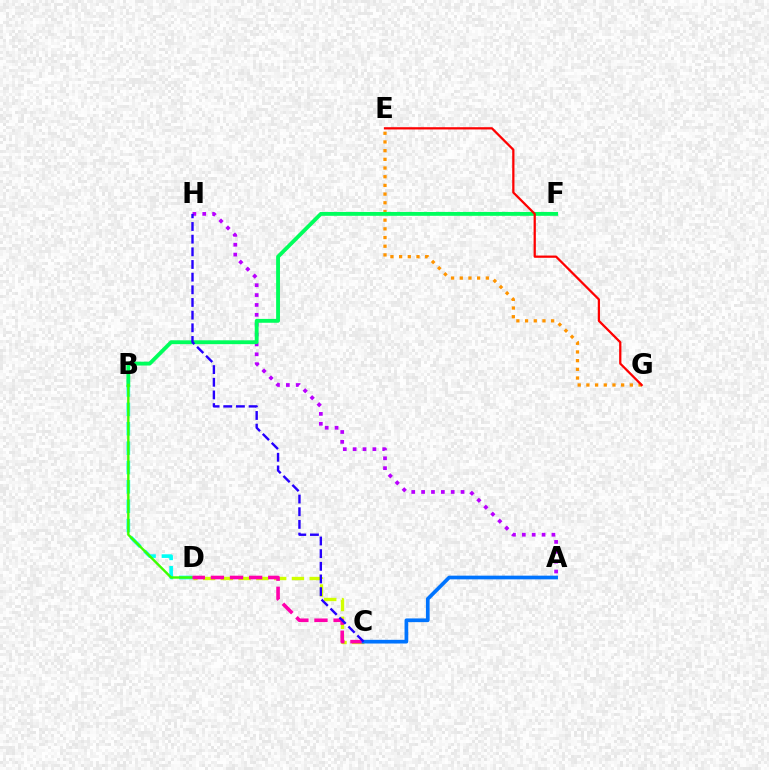{('A', 'H'): [{'color': '#b900ff', 'line_style': 'dotted', 'thickness': 2.68}], ('E', 'G'): [{'color': '#ff9400', 'line_style': 'dotted', 'thickness': 2.36}, {'color': '#ff0000', 'line_style': 'solid', 'thickness': 1.62}], ('B', 'D'): [{'color': '#00fff6', 'line_style': 'dashed', 'thickness': 2.63}, {'color': '#3dff00', 'line_style': 'solid', 'thickness': 1.72}], ('B', 'F'): [{'color': '#00ff5c', 'line_style': 'solid', 'thickness': 2.77}], ('C', 'D'): [{'color': '#d1ff00', 'line_style': 'dashed', 'thickness': 2.41}, {'color': '#ff00ac', 'line_style': 'dashed', 'thickness': 2.6}], ('A', 'C'): [{'color': '#0074ff', 'line_style': 'solid', 'thickness': 2.66}], ('C', 'H'): [{'color': '#2500ff', 'line_style': 'dashed', 'thickness': 1.72}]}